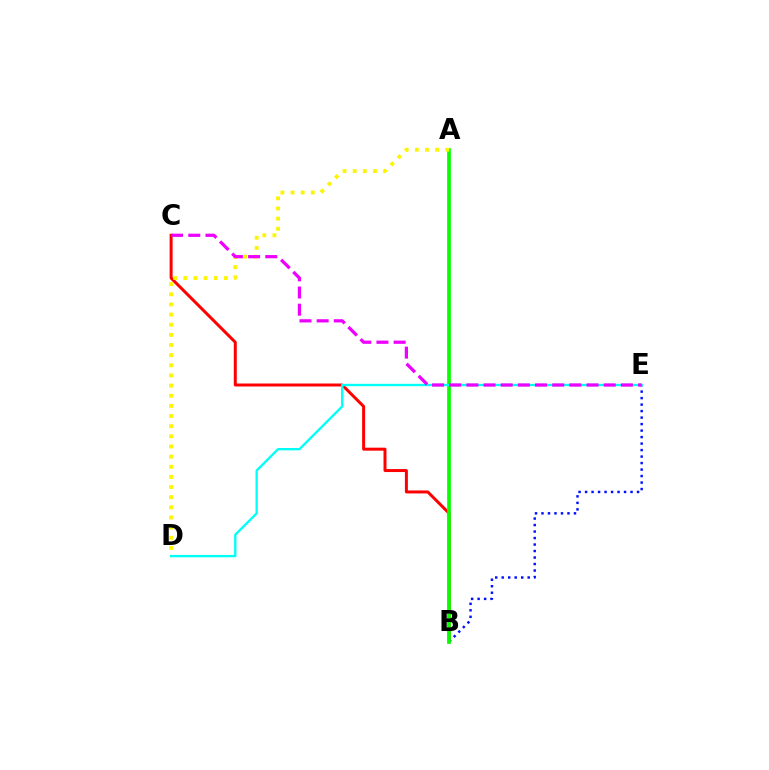{('B', 'C'): [{'color': '#ff0000', 'line_style': 'solid', 'thickness': 2.15}], ('B', 'E'): [{'color': '#0010ff', 'line_style': 'dotted', 'thickness': 1.77}], ('A', 'B'): [{'color': '#08ff00', 'line_style': 'solid', 'thickness': 2.66}], ('A', 'D'): [{'color': '#fcf500', 'line_style': 'dotted', 'thickness': 2.76}], ('D', 'E'): [{'color': '#00fff6', 'line_style': 'solid', 'thickness': 1.69}], ('C', 'E'): [{'color': '#ee00ff', 'line_style': 'dashed', 'thickness': 2.33}]}